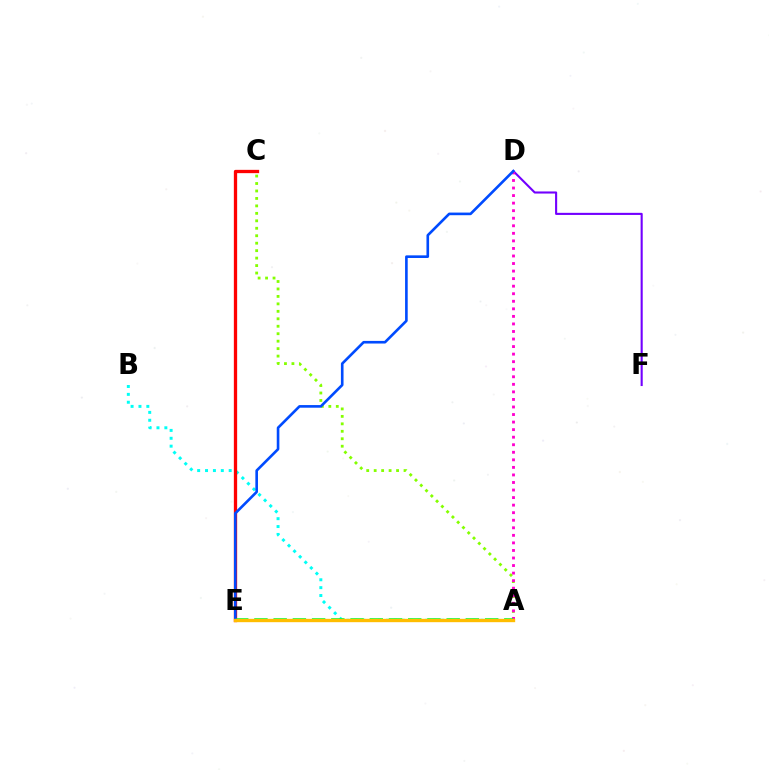{('A', 'C'): [{'color': '#84ff00', 'line_style': 'dotted', 'thickness': 2.03}], ('A', 'B'): [{'color': '#00fff6', 'line_style': 'dotted', 'thickness': 2.14}], ('D', 'F'): [{'color': '#7200ff', 'line_style': 'solid', 'thickness': 1.51}], ('A', 'D'): [{'color': '#ff00cf', 'line_style': 'dotted', 'thickness': 2.05}], ('C', 'E'): [{'color': '#ff0000', 'line_style': 'solid', 'thickness': 2.37}], ('A', 'E'): [{'color': '#00ff39', 'line_style': 'dashed', 'thickness': 2.61}, {'color': '#ffbd00', 'line_style': 'solid', 'thickness': 2.42}], ('D', 'E'): [{'color': '#004bff', 'line_style': 'solid', 'thickness': 1.89}]}